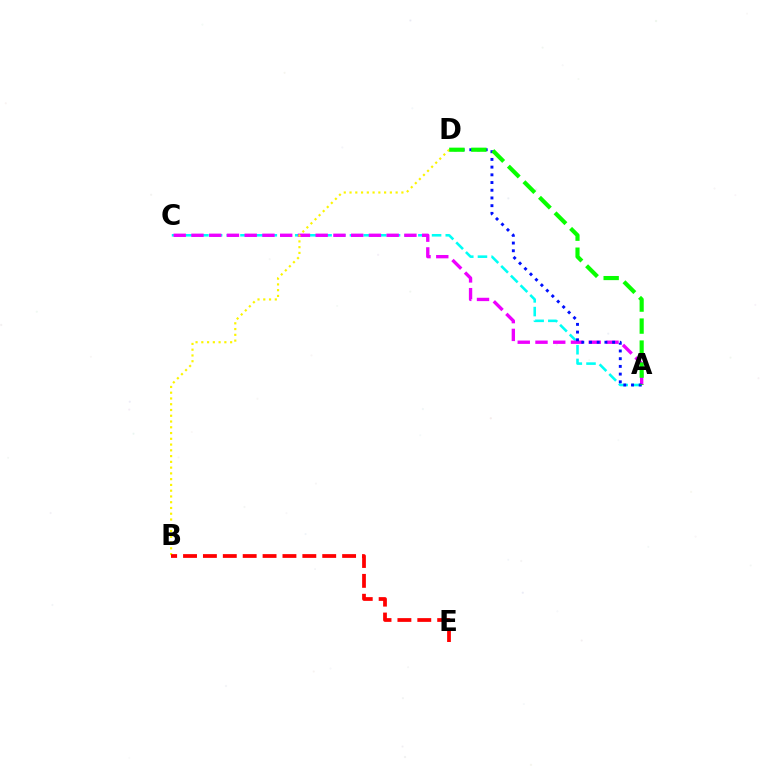{('A', 'C'): [{'color': '#00fff6', 'line_style': 'dashed', 'thickness': 1.86}, {'color': '#ee00ff', 'line_style': 'dashed', 'thickness': 2.41}], ('A', 'D'): [{'color': '#0010ff', 'line_style': 'dotted', 'thickness': 2.09}, {'color': '#08ff00', 'line_style': 'dashed', 'thickness': 2.99}], ('B', 'D'): [{'color': '#fcf500', 'line_style': 'dotted', 'thickness': 1.57}], ('B', 'E'): [{'color': '#ff0000', 'line_style': 'dashed', 'thickness': 2.7}]}